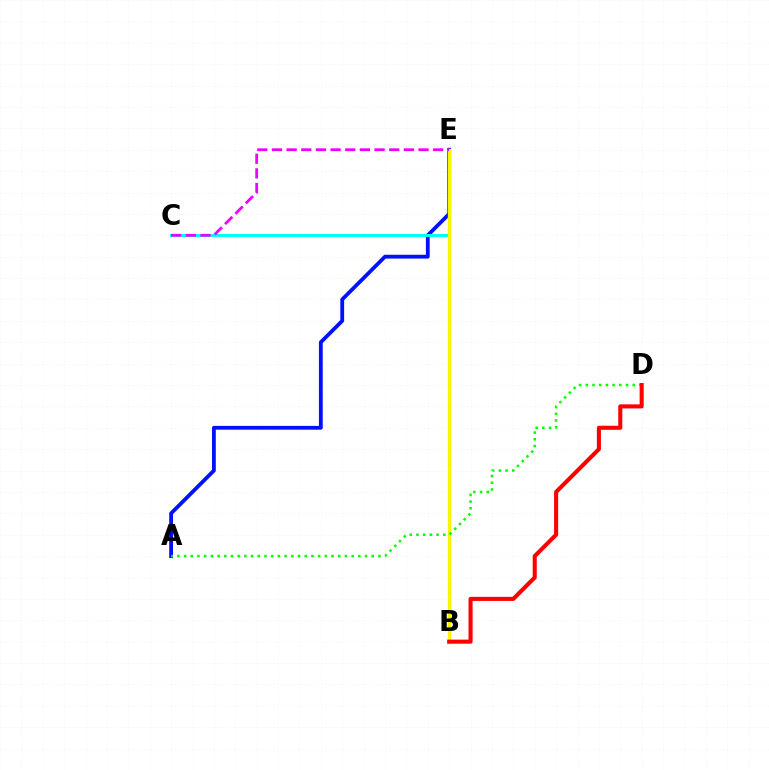{('A', 'E'): [{'color': '#0010ff', 'line_style': 'solid', 'thickness': 2.74}], ('C', 'E'): [{'color': '#00fff6', 'line_style': 'solid', 'thickness': 2.18}, {'color': '#ee00ff', 'line_style': 'dashed', 'thickness': 1.99}], ('B', 'E'): [{'color': '#fcf500', 'line_style': 'solid', 'thickness': 2.39}], ('A', 'D'): [{'color': '#08ff00', 'line_style': 'dotted', 'thickness': 1.82}], ('B', 'D'): [{'color': '#ff0000', 'line_style': 'solid', 'thickness': 2.93}]}